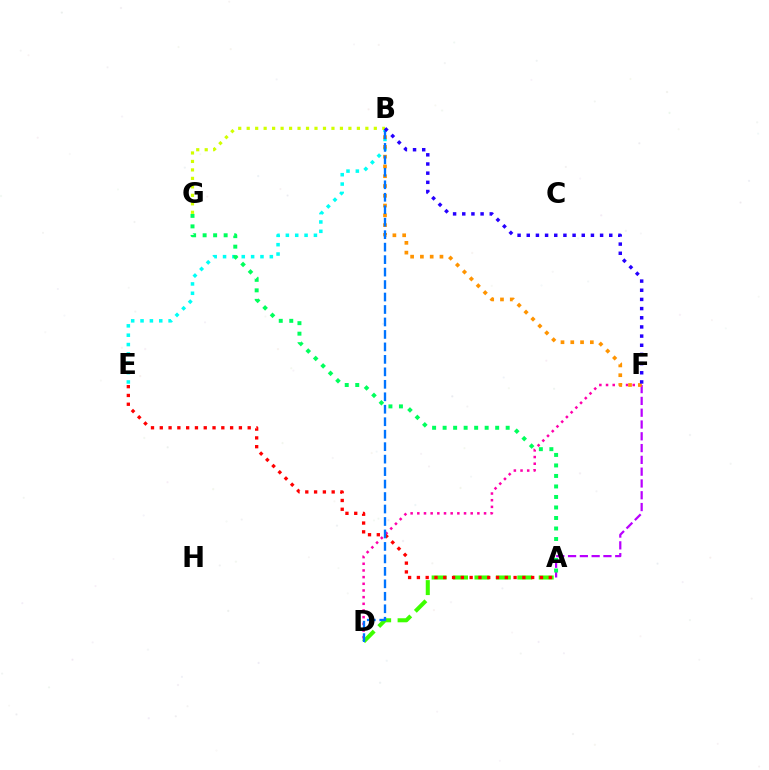{('A', 'F'): [{'color': '#b900ff', 'line_style': 'dashed', 'thickness': 1.6}], ('B', 'E'): [{'color': '#00fff6', 'line_style': 'dotted', 'thickness': 2.54}], ('A', 'G'): [{'color': '#00ff5c', 'line_style': 'dotted', 'thickness': 2.86}], ('A', 'D'): [{'color': '#3dff00', 'line_style': 'dashed', 'thickness': 2.91}], ('D', 'F'): [{'color': '#ff00ac', 'line_style': 'dotted', 'thickness': 1.81}], ('A', 'E'): [{'color': '#ff0000', 'line_style': 'dotted', 'thickness': 2.39}], ('B', 'F'): [{'color': '#ff9400', 'line_style': 'dotted', 'thickness': 2.66}, {'color': '#2500ff', 'line_style': 'dotted', 'thickness': 2.49}], ('B', 'D'): [{'color': '#0074ff', 'line_style': 'dashed', 'thickness': 1.69}], ('B', 'G'): [{'color': '#d1ff00', 'line_style': 'dotted', 'thickness': 2.3}]}